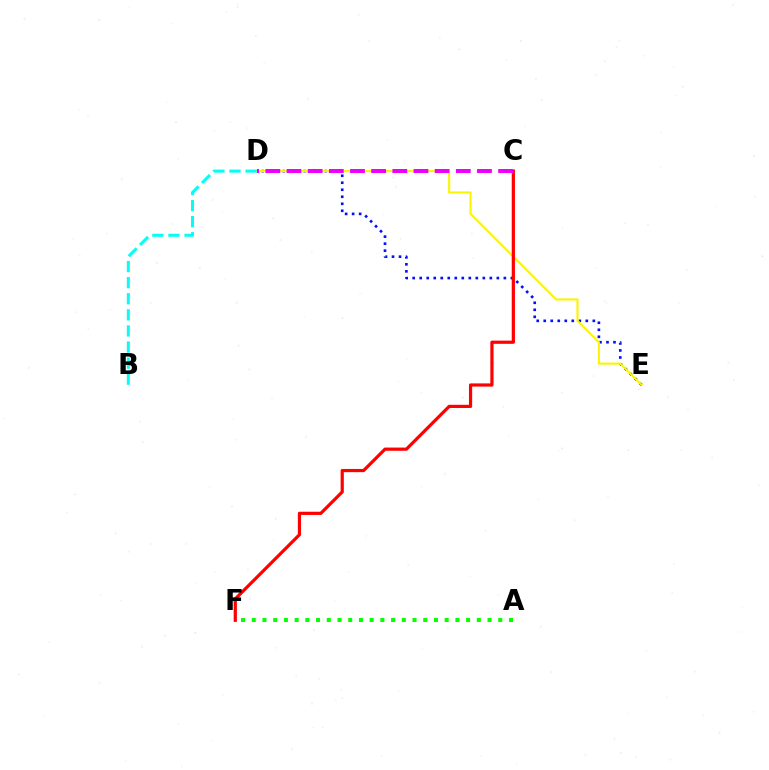{('D', 'E'): [{'color': '#0010ff', 'line_style': 'dotted', 'thickness': 1.91}, {'color': '#fcf500', 'line_style': 'solid', 'thickness': 1.53}], ('B', 'D'): [{'color': '#00fff6', 'line_style': 'dashed', 'thickness': 2.19}], ('C', 'F'): [{'color': '#ff0000', 'line_style': 'solid', 'thickness': 2.31}], ('C', 'D'): [{'color': '#ee00ff', 'line_style': 'dashed', 'thickness': 2.87}], ('A', 'F'): [{'color': '#08ff00', 'line_style': 'dotted', 'thickness': 2.91}]}